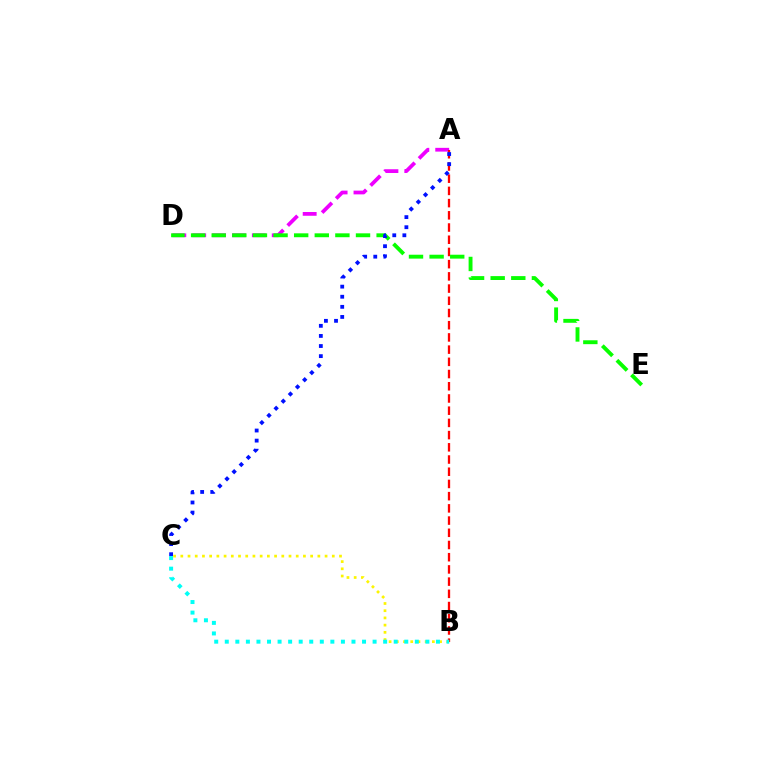{('A', 'D'): [{'color': '#ee00ff', 'line_style': 'dashed', 'thickness': 2.7}], ('A', 'B'): [{'color': '#ff0000', 'line_style': 'dashed', 'thickness': 1.66}], ('D', 'E'): [{'color': '#08ff00', 'line_style': 'dashed', 'thickness': 2.8}], ('A', 'C'): [{'color': '#0010ff', 'line_style': 'dotted', 'thickness': 2.74}], ('B', 'C'): [{'color': '#fcf500', 'line_style': 'dotted', 'thickness': 1.96}, {'color': '#00fff6', 'line_style': 'dotted', 'thickness': 2.87}]}